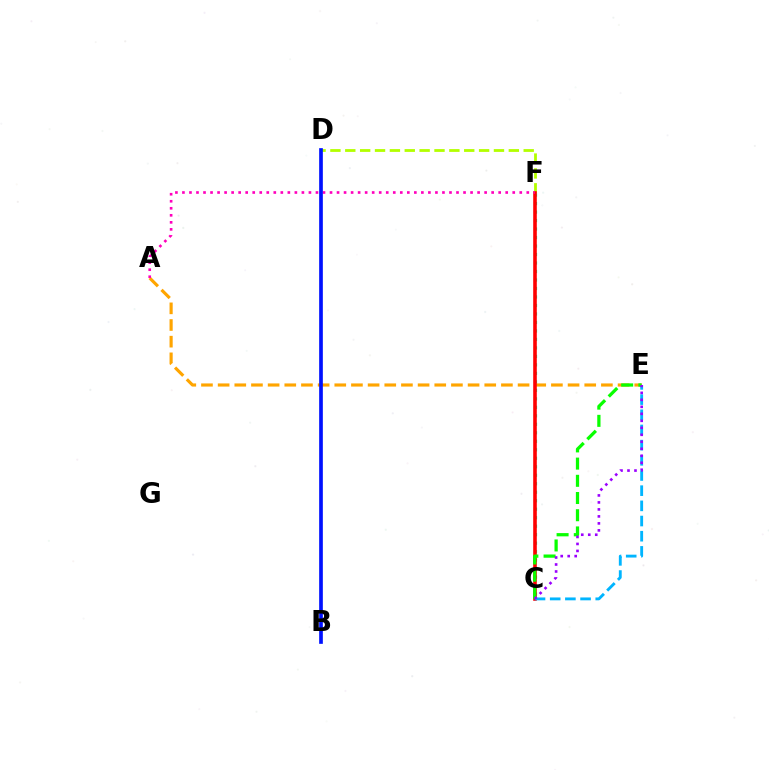{('D', 'F'): [{'color': '#b3ff00', 'line_style': 'dashed', 'thickness': 2.02}], ('C', 'F'): [{'color': '#00ff9d', 'line_style': 'dotted', 'thickness': 2.31}, {'color': '#ff0000', 'line_style': 'solid', 'thickness': 2.58}], ('A', 'E'): [{'color': '#ffa500', 'line_style': 'dashed', 'thickness': 2.26}], ('C', 'E'): [{'color': '#00b5ff', 'line_style': 'dashed', 'thickness': 2.06}, {'color': '#08ff00', 'line_style': 'dashed', 'thickness': 2.34}, {'color': '#9b00ff', 'line_style': 'dotted', 'thickness': 1.9}], ('A', 'F'): [{'color': '#ff00bd', 'line_style': 'dotted', 'thickness': 1.91}], ('B', 'D'): [{'color': '#0010ff', 'line_style': 'solid', 'thickness': 2.65}]}